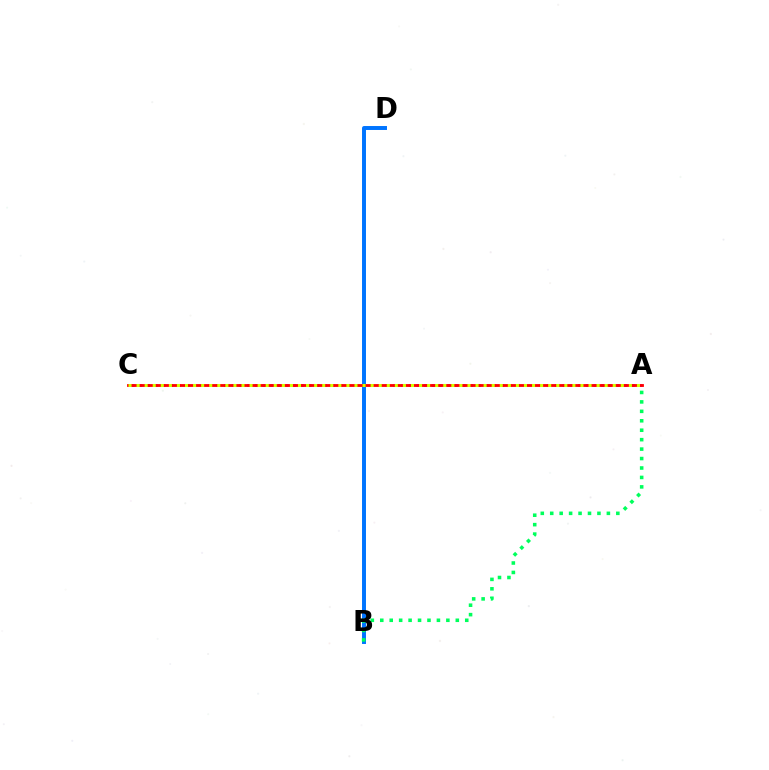{('A', 'C'): [{'color': '#b900ff', 'line_style': 'dotted', 'thickness': 2.09}, {'color': '#ff0000', 'line_style': 'solid', 'thickness': 2.03}, {'color': '#d1ff00', 'line_style': 'dotted', 'thickness': 2.19}], ('B', 'D'): [{'color': '#0074ff', 'line_style': 'solid', 'thickness': 2.84}], ('A', 'B'): [{'color': '#00ff5c', 'line_style': 'dotted', 'thickness': 2.57}]}